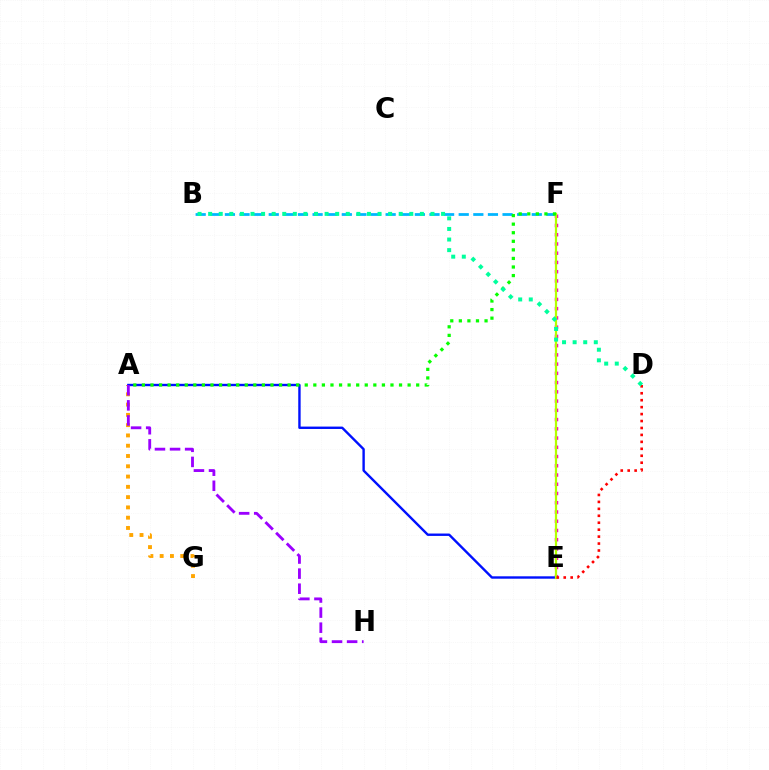{('B', 'F'): [{'color': '#00b5ff', 'line_style': 'dashed', 'thickness': 1.99}], ('A', 'G'): [{'color': '#ffa500', 'line_style': 'dotted', 'thickness': 2.79}], ('E', 'F'): [{'color': '#ff00bd', 'line_style': 'dotted', 'thickness': 2.51}, {'color': '#b3ff00', 'line_style': 'solid', 'thickness': 1.6}], ('A', 'E'): [{'color': '#0010ff', 'line_style': 'solid', 'thickness': 1.72}], ('A', 'F'): [{'color': '#08ff00', 'line_style': 'dotted', 'thickness': 2.33}], ('D', 'E'): [{'color': '#ff0000', 'line_style': 'dotted', 'thickness': 1.89}], ('A', 'H'): [{'color': '#9b00ff', 'line_style': 'dashed', 'thickness': 2.05}], ('B', 'D'): [{'color': '#00ff9d', 'line_style': 'dotted', 'thickness': 2.88}]}